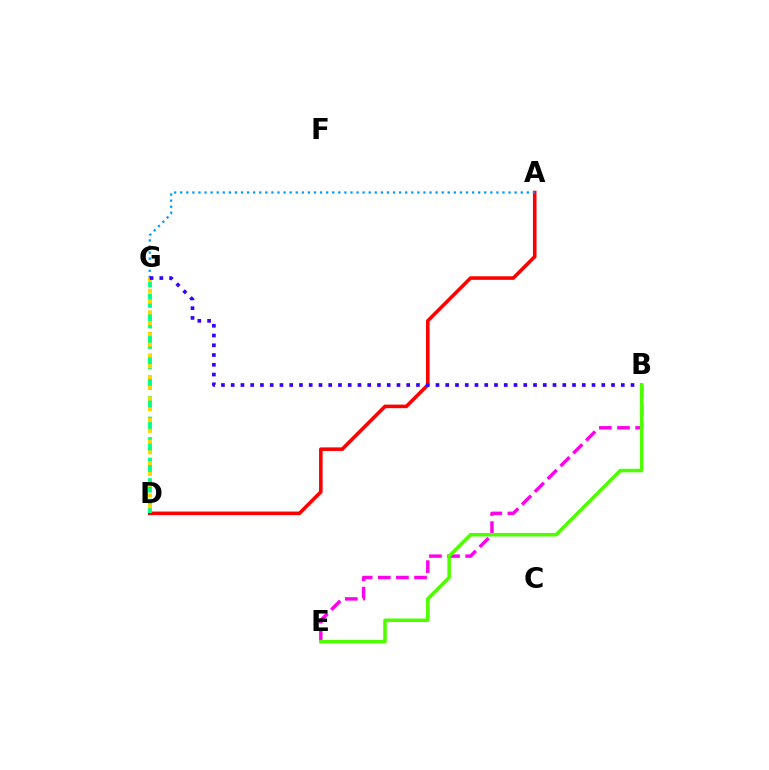{('A', 'D'): [{'color': '#ff0000', 'line_style': 'solid', 'thickness': 2.58}], ('B', 'E'): [{'color': '#ff00ed', 'line_style': 'dashed', 'thickness': 2.46}, {'color': '#4fff00', 'line_style': 'solid', 'thickness': 2.55}], ('D', 'G'): [{'color': '#00ff86', 'line_style': 'dashed', 'thickness': 2.79}, {'color': '#ffd500', 'line_style': 'dotted', 'thickness': 2.93}], ('A', 'G'): [{'color': '#009eff', 'line_style': 'dotted', 'thickness': 1.65}], ('B', 'G'): [{'color': '#3700ff', 'line_style': 'dotted', 'thickness': 2.65}]}